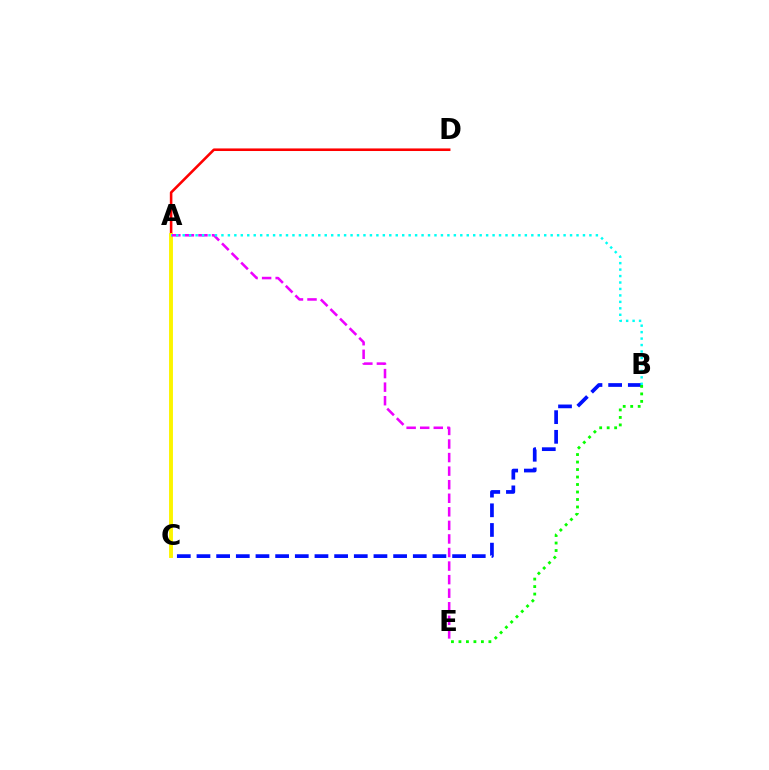{('A', 'D'): [{'color': '#ff0000', 'line_style': 'solid', 'thickness': 1.86}], ('B', 'C'): [{'color': '#0010ff', 'line_style': 'dashed', 'thickness': 2.67}], ('A', 'C'): [{'color': '#fcf500', 'line_style': 'solid', 'thickness': 2.8}], ('B', 'E'): [{'color': '#08ff00', 'line_style': 'dotted', 'thickness': 2.03}], ('A', 'E'): [{'color': '#ee00ff', 'line_style': 'dashed', 'thickness': 1.84}], ('A', 'B'): [{'color': '#00fff6', 'line_style': 'dotted', 'thickness': 1.75}]}